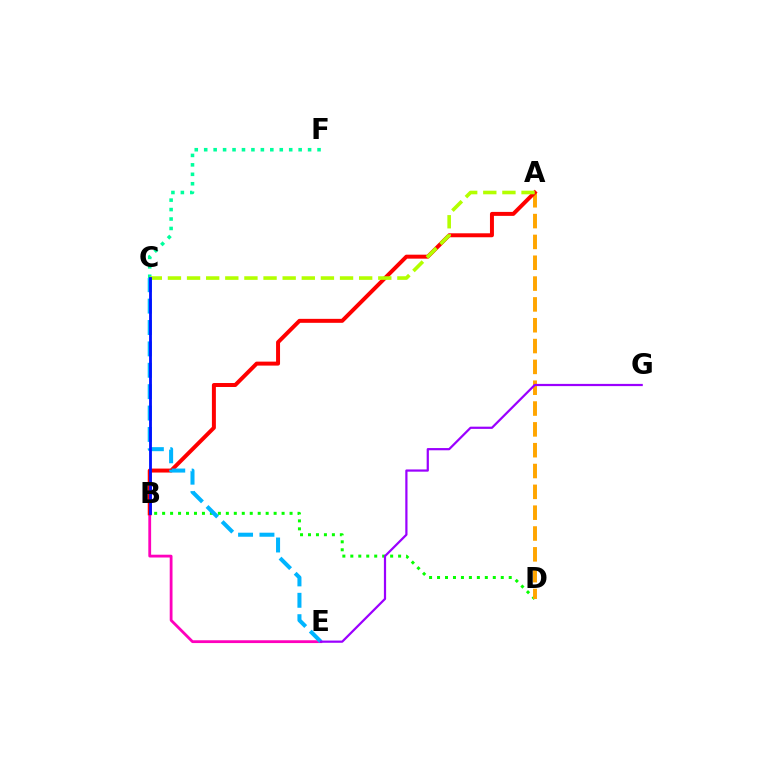{('B', 'D'): [{'color': '#08ff00', 'line_style': 'dotted', 'thickness': 2.16}], ('A', 'D'): [{'color': '#ffa500', 'line_style': 'dashed', 'thickness': 2.83}], ('B', 'E'): [{'color': '#ff00bd', 'line_style': 'solid', 'thickness': 2.02}], ('C', 'F'): [{'color': '#00ff9d', 'line_style': 'dotted', 'thickness': 2.57}], ('A', 'B'): [{'color': '#ff0000', 'line_style': 'solid', 'thickness': 2.86}], ('A', 'C'): [{'color': '#b3ff00', 'line_style': 'dashed', 'thickness': 2.6}], ('C', 'E'): [{'color': '#00b5ff', 'line_style': 'dashed', 'thickness': 2.91}], ('B', 'C'): [{'color': '#0010ff', 'line_style': 'solid', 'thickness': 2.03}], ('E', 'G'): [{'color': '#9b00ff', 'line_style': 'solid', 'thickness': 1.6}]}